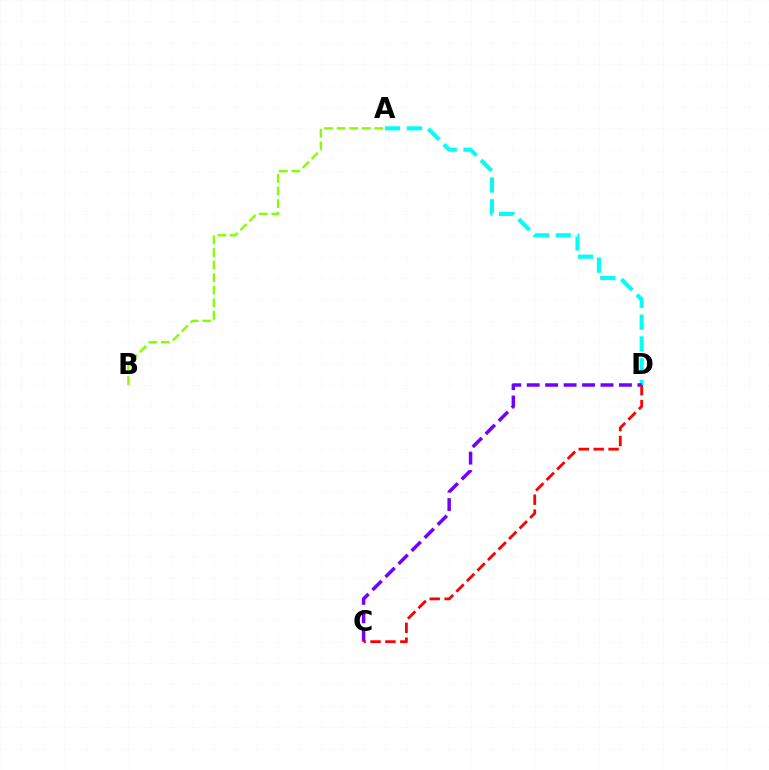{('A', 'B'): [{'color': '#84ff00', 'line_style': 'dashed', 'thickness': 1.71}], ('A', 'D'): [{'color': '#00fff6', 'line_style': 'dashed', 'thickness': 2.96}], ('C', 'D'): [{'color': '#7200ff', 'line_style': 'dashed', 'thickness': 2.51}, {'color': '#ff0000', 'line_style': 'dashed', 'thickness': 2.02}]}